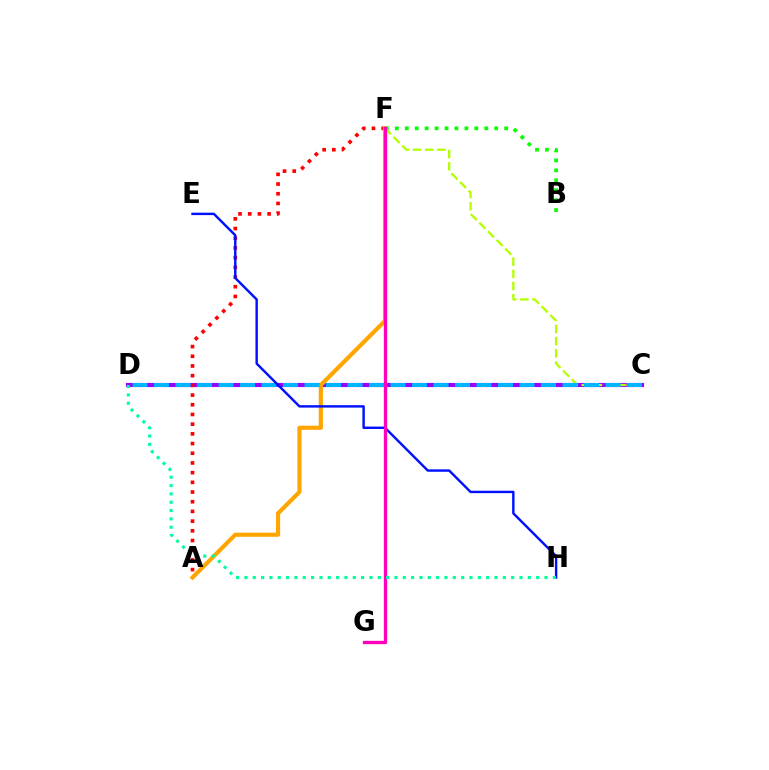{('C', 'D'): [{'color': '#9b00ff', 'line_style': 'solid', 'thickness': 2.96}, {'color': '#00b5ff', 'line_style': 'dashed', 'thickness': 2.92}], ('A', 'F'): [{'color': '#ff0000', 'line_style': 'dotted', 'thickness': 2.63}, {'color': '#ffa500', 'line_style': 'solid', 'thickness': 2.99}], ('B', 'F'): [{'color': '#08ff00', 'line_style': 'dotted', 'thickness': 2.7}], ('C', 'F'): [{'color': '#b3ff00', 'line_style': 'dashed', 'thickness': 1.66}], ('E', 'H'): [{'color': '#0010ff', 'line_style': 'solid', 'thickness': 1.74}], ('F', 'G'): [{'color': '#ff00bd', 'line_style': 'solid', 'thickness': 2.39}], ('D', 'H'): [{'color': '#00ff9d', 'line_style': 'dotted', 'thickness': 2.26}]}